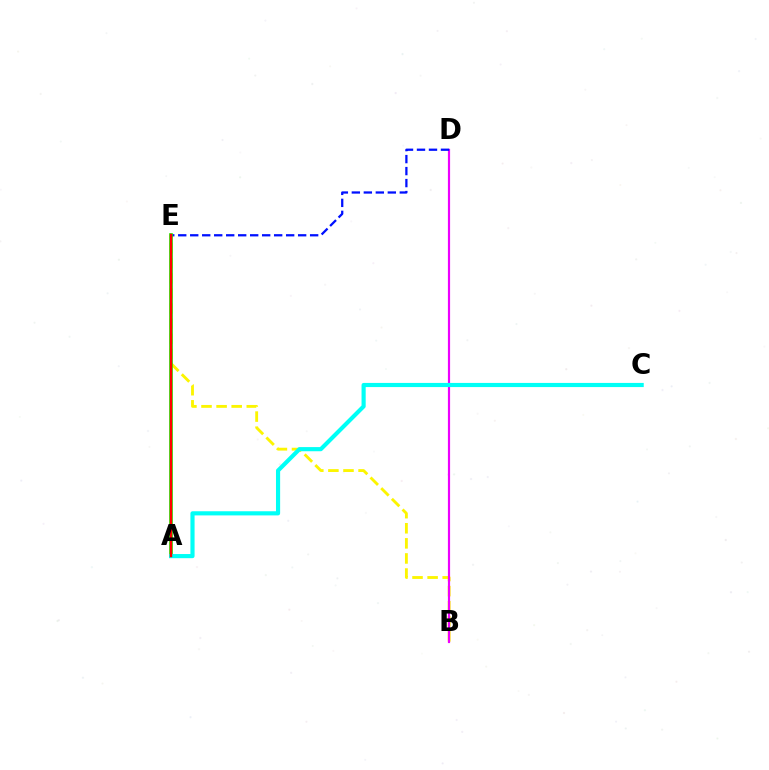{('B', 'E'): [{'color': '#fcf500', 'line_style': 'dashed', 'thickness': 2.05}], ('B', 'D'): [{'color': '#ee00ff', 'line_style': 'solid', 'thickness': 1.57}], ('D', 'E'): [{'color': '#0010ff', 'line_style': 'dashed', 'thickness': 1.63}], ('A', 'E'): [{'color': '#08ff00', 'line_style': 'solid', 'thickness': 2.62}, {'color': '#ff0000', 'line_style': 'solid', 'thickness': 1.74}], ('A', 'C'): [{'color': '#00fff6', 'line_style': 'solid', 'thickness': 2.98}]}